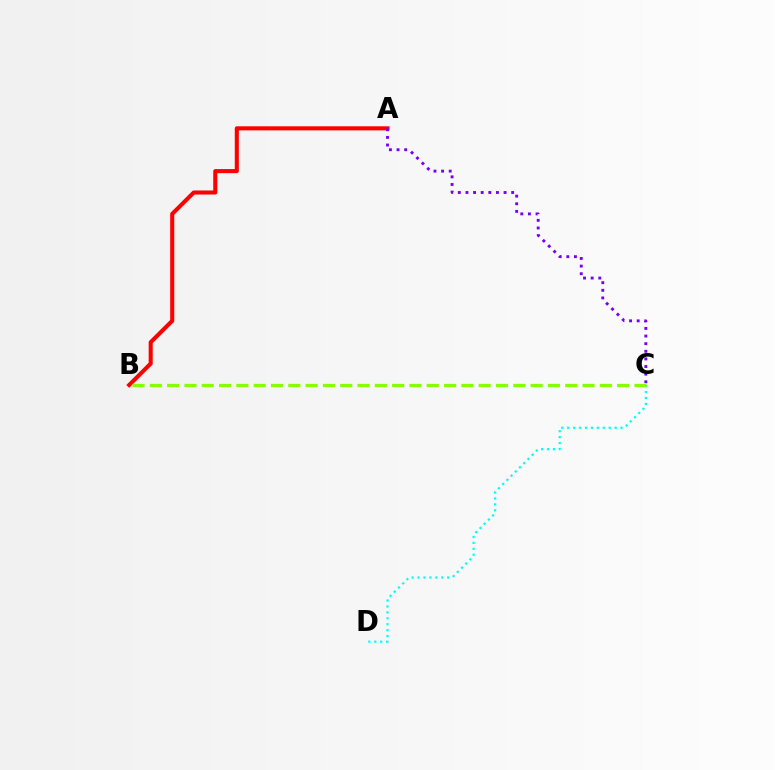{('C', 'D'): [{'color': '#00fff6', 'line_style': 'dotted', 'thickness': 1.61}], ('A', 'B'): [{'color': '#ff0000', 'line_style': 'solid', 'thickness': 2.93}], ('A', 'C'): [{'color': '#7200ff', 'line_style': 'dotted', 'thickness': 2.07}], ('B', 'C'): [{'color': '#84ff00', 'line_style': 'dashed', 'thickness': 2.35}]}